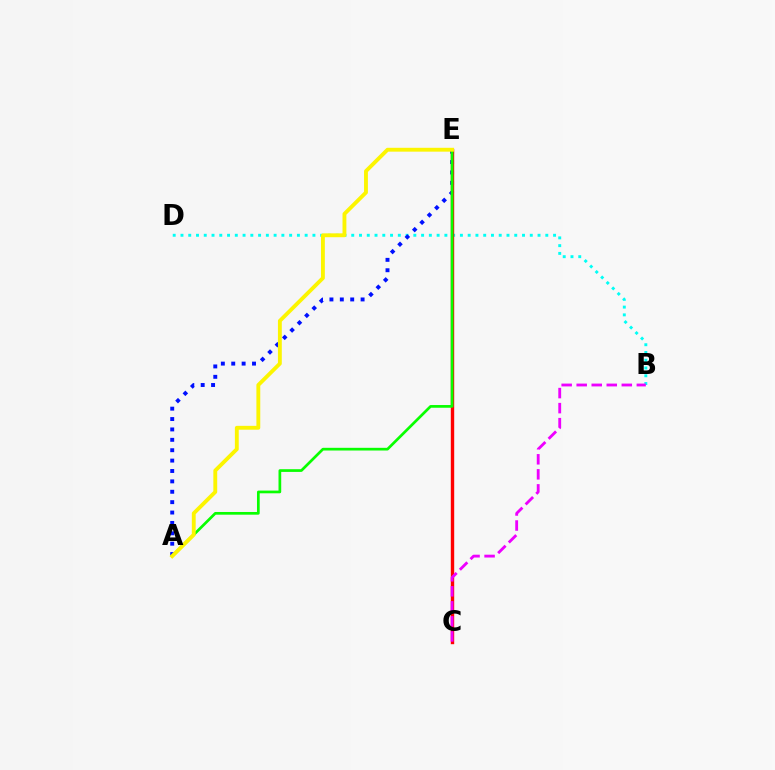{('B', 'D'): [{'color': '#00fff6', 'line_style': 'dotted', 'thickness': 2.11}], ('A', 'E'): [{'color': '#0010ff', 'line_style': 'dotted', 'thickness': 2.82}, {'color': '#08ff00', 'line_style': 'solid', 'thickness': 1.95}, {'color': '#fcf500', 'line_style': 'solid', 'thickness': 2.78}], ('C', 'E'): [{'color': '#ff0000', 'line_style': 'solid', 'thickness': 2.44}], ('B', 'C'): [{'color': '#ee00ff', 'line_style': 'dashed', 'thickness': 2.04}]}